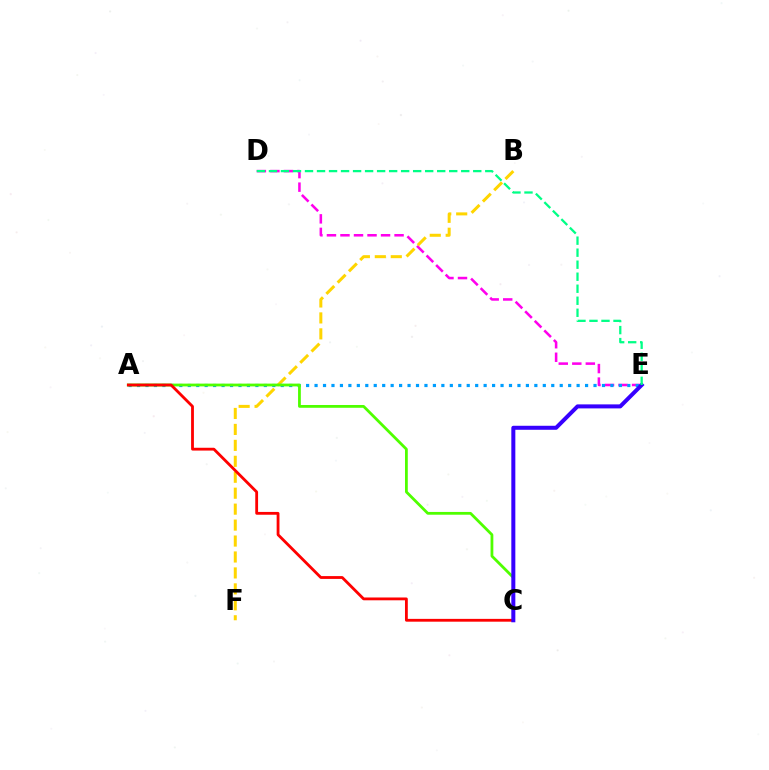{('D', 'E'): [{'color': '#ff00ed', 'line_style': 'dashed', 'thickness': 1.84}, {'color': '#00ff86', 'line_style': 'dashed', 'thickness': 1.63}], ('B', 'F'): [{'color': '#ffd500', 'line_style': 'dashed', 'thickness': 2.17}], ('A', 'E'): [{'color': '#009eff', 'line_style': 'dotted', 'thickness': 2.3}], ('A', 'C'): [{'color': '#4fff00', 'line_style': 'solid', 'thickness': 2.0}, {'color': '#ff0000', 'line_style': 'solid', 'thickness': 2.03}], ('C', 'E'): [{'color': '#3700ff', 'line_style': 'solid', 'thickness': 2.89}]}